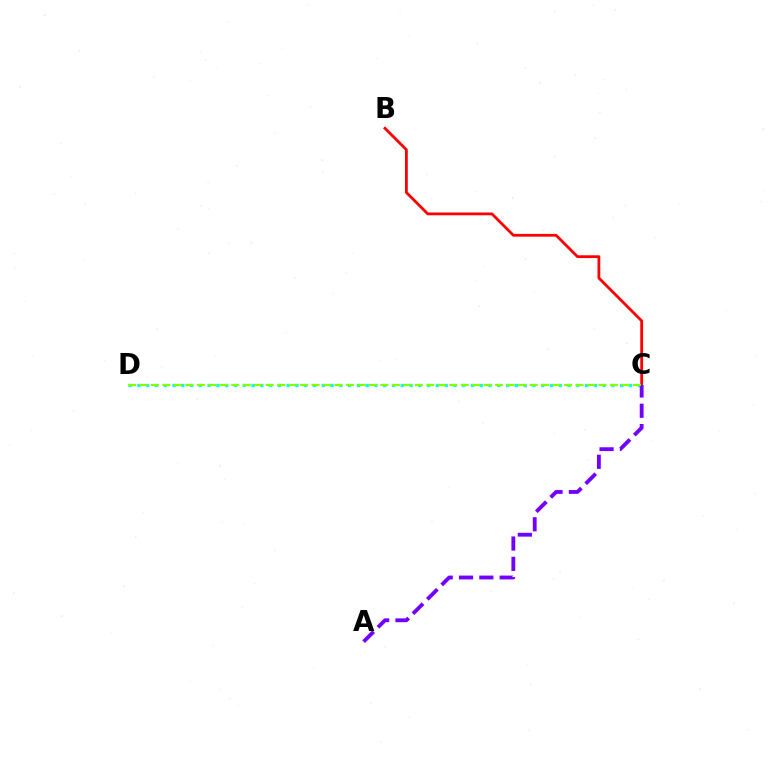{('B', 'C'): [{'color': '#ff0000', 'line_style': 'solid', 'thickness': 2.01}], ('C', 'D'): [{'color': '#00fff6', 'line_style': 'dotted', 'thickness': 2.38}, {'color': '#84ff00', 'line_style': 'dashed', 'thickness': 1.56}], ('A', 'C'): [{'color': '#7200ff', 'line_style': 'dashed', 'thickness': 2.76}]}